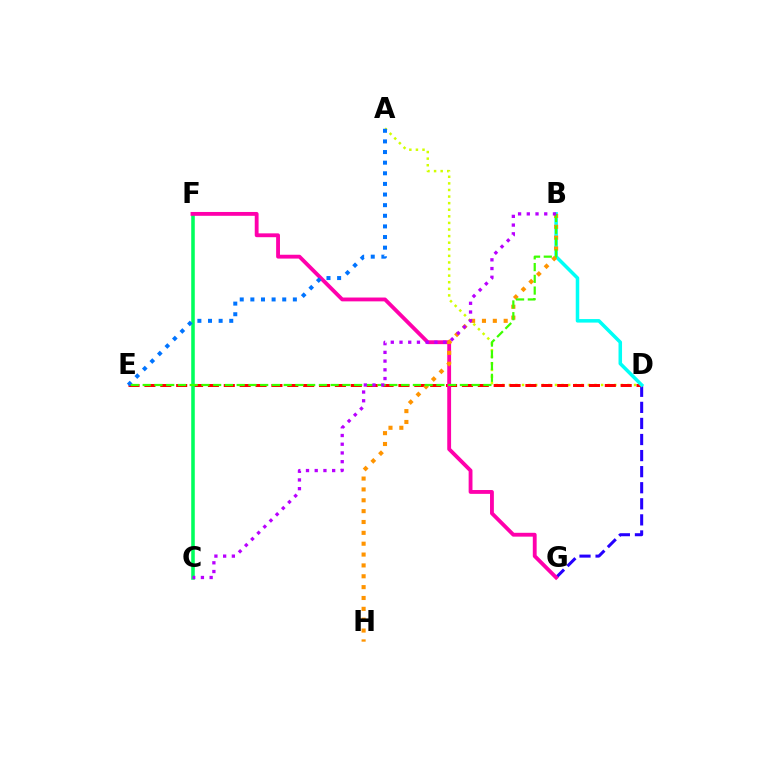{('A', 'D'): [{'color': '#d1ff00', 'line_style': 'dotted', 'thickness': 1.79}], ('D', 'G'): [{'color': '#2500ff', 'line_style': 'dashed', 'thickness': 2.18}], ('D', 'E'): [{'color': '#ff0000', 'line_style': 'dashed', 'thickness': 2.16}], ('C', 'F'): [{'color': '#00ff5c', 'line_style': 'solid', 'thickness': 2.56}], ('F', 'G'): [{'color': '#ff00ac', 'line_style': 'solid', 'thickness': 2.77}], ('B', 'D'): [{'color': '#00fff6', 'line_style': 'solid', 'thickness': 2.54}], ('A', 'E'): [{'color': '#0074ff', 'line_style': 'dotted', 'thickness': 2.89}], ('B', 'H'): [{'color': '#ff9400', 'line_style': 'dotted', 'thickness': 2.95}], ('B', 'E'): [{'color': '#3dff00', 'line_style': 'dashed', 'thickness': 1.6}], ('B', 'C'): [{'color': '#b900ff', 'line_style': 'dotted', 'thickness': 2.37}]}